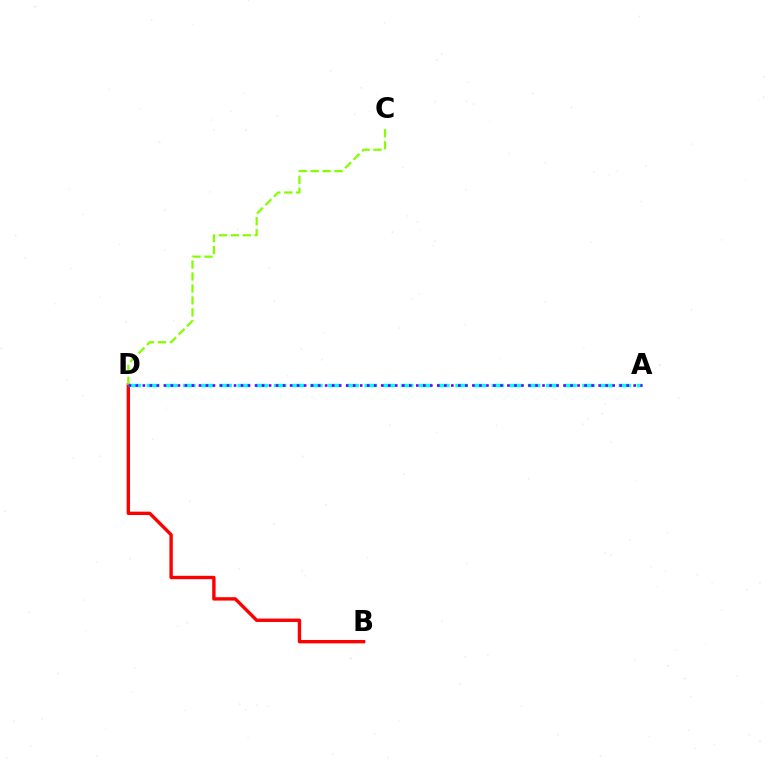{('B', 'D'): [{'color': '#ff0000', 'line_style': 'solid', 'thickness': 2.43}], ('A', 'D'): [{'color': '#00fff6', 'line_style': 'dashed', 'thickness': 2.47}, {'color': '#7200ff', 'line_style': 'dotted', 'thickness': 1.91}], ('C', 'D'): [{'color': '#84ff00', 'line_style': 'dashed', 'thickness': 1.62}]}